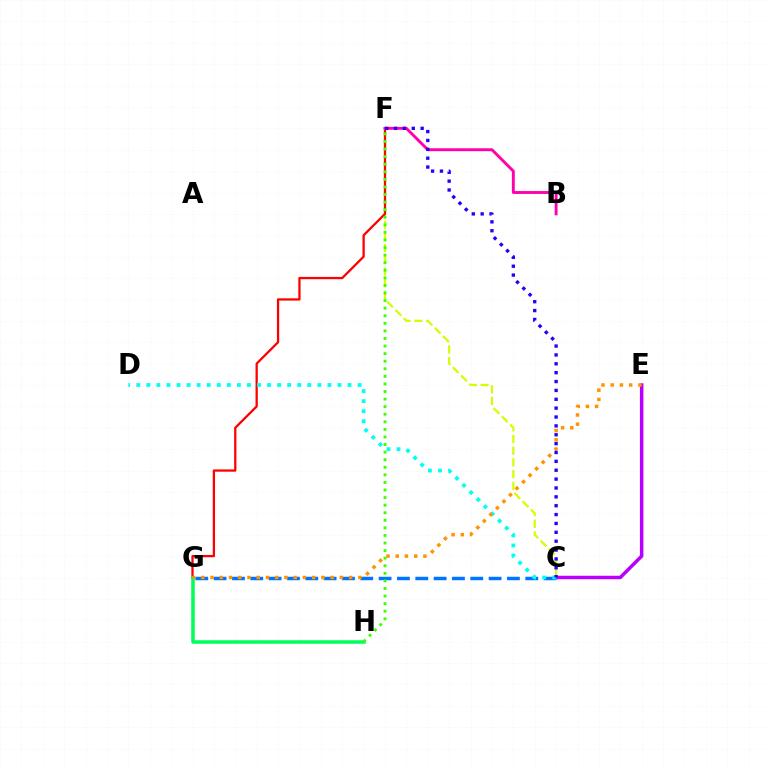{('C', 'F'): [{'color': '#d1ff00', 'line_style': 'dashed', 'thickness': 1.59}, {'color': '#2500ff', 'line_style': 'dotted', 'thickness': 2.41}], ('C', 'G'): [{'color': '#0074ff', 'line_style': 'dashed', 'thickness': 2.49}], ('C', 'E'): [{'color': '#b900ff', 'line_style': 'solid', 'thickness': 2.52}], ('F', 'G'): [{'color': '#ff0000', 'line_style': 'solid', 'thickness': 1.64}], ('C', 'D'): [{'color': '#00fff6', 'line_style': 'dotted', 'thickness': 2.73}], ('B', 'F'): [{'color': '#ff00ac', 'line_style': 'solid', 'thickness': 2.08}], ('G', 'H'): [{'color': '#00ff5c', 'line_style': 'solid', 'thickness': 2.54}], ('E', 'G'): [{'color': '#ff9400', 'line_style': 'dotted', 'thickness': 2.51}], ('F', 'H'): [{'color': '#3dff00', 'line_style': 'dotted', 'thickness': 2.06}]}